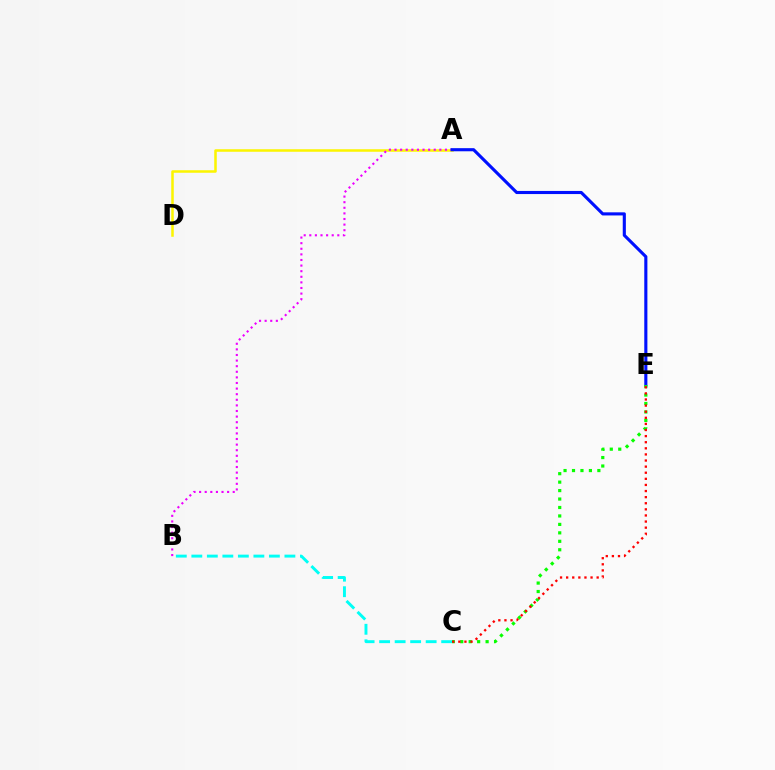{('A', 'D'): [{'color': '#fcf500', 'line_style': 'solid', 'thickness': 1.82}], ('A', 'B'): [{'color': '#ee00ff', 'line_style': 'dotted', 'thickness': 1.52}], ('B', 'C'): [{'color': '#00fff6', 'line_style': 'dashed', 'thickness': 2.11}], ('A', 'E'): [{'color': '#0010ff', 'line_style': 'solid', 'thickness': 2.24}], ('C', 'E'): [{'color': '#08ff00', 'line_style': 'dotted', 'thickness': 2.3}, {'color': '#ff0000', 'line_style': 'dotted', 'thickness': 1.66}]}